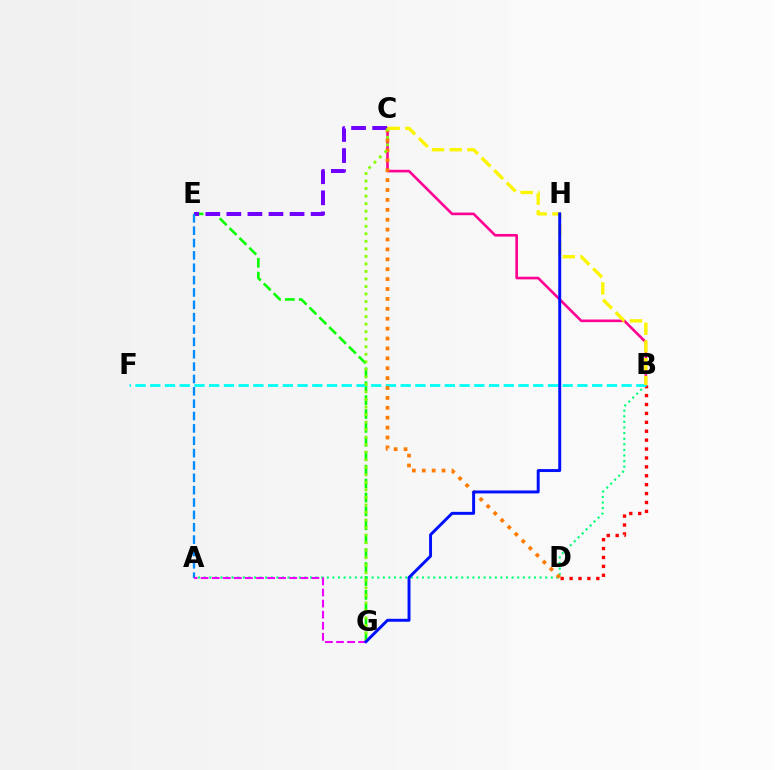{('B', 'C'): [{'color': '#ff0094', 'line_style': 'solid', 'thickness': 1.89}, {'color': '#fcf500', 'line_style': 'dashed', 'thickness': 2.41}], ('E', 'G'): [{'color': '#08ff00', 'line_style': 'dashed', 'thickness': 1.89}], ('C', 'E'): [{'color': '#7200ff', 'line_style': 'dashed', 'thickness': 2.86}], ('A', 'B'): [{'color': '#00ff74', 'line_style': 'dotted', 'thickness': 1.52}], ('B', 'D'): [{'color': '#ff0000', 'line_style': 'dotted', 'thickness': 2.42}], ('B', 'F'): [{'color': '#00fff6', 'line_style': 'dashed', 'thickness': 2.0}], ('C', 'D'): [{'color': '#ff7c00', 'line_style': 'dotted', 'thickness': 2.69}], ('C', 'G'): [{'color': '#84ff00', 'line_style': 'dotted', 'thickness': 2.05}], ('A', 'E'): [{'color': '#008cff', 'line_style': 'dashed', 'thickness': 1.68}], ('A', 'G'): [{'color': '#ee00ff', 'line_style': 'dashed', 'thickness': 1.5}], ('G', 'H'): [{'color': '#0010ff', 'line_style': 'solid', 'thickness': 2.12}]}